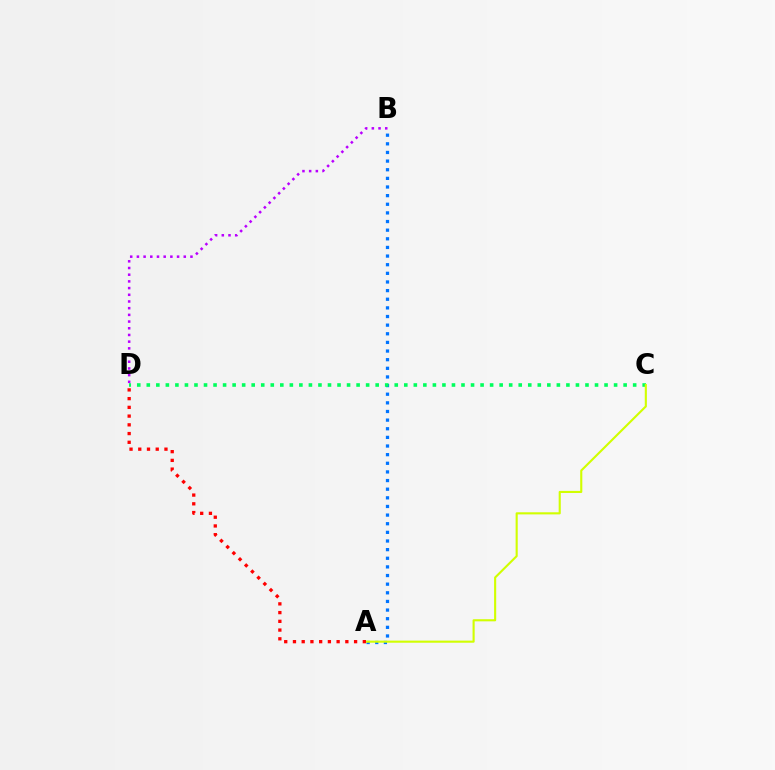{('A', 'B'): [{'color': '#0074ff', 'line_style': 'dotted', 'thickness': 2.35}], ('C', 'D'): [{'color': '#00ff5c', 'line_style': 'dotted', 'thickness': 2.59}], ('A', 'C'): [{'color': '#d1ff00', 'line_style': 'solid', 'thickness': 1.52}], ('B', 'D'): [{'color': '#b900ff', 'line_style': 'dotted', 'thickness': 1.82}], ('A', 'D'): [{'color': '#ff0000', 'line_style': 'dotted', 'thickness': 2.37}]}